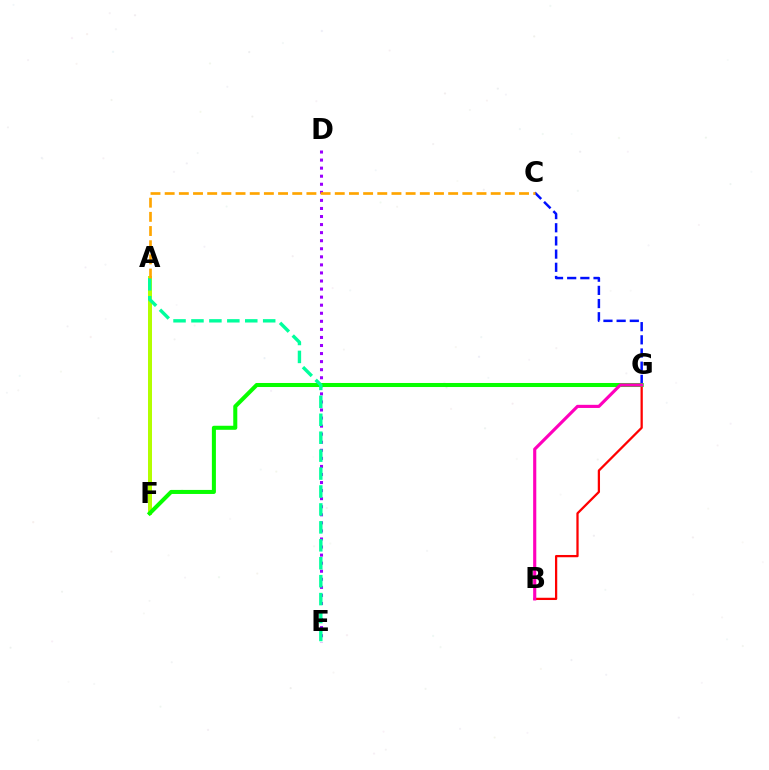{('D', 'E'): [{'color': '#9b00ff', 'line_style': 'dotted', 'thickness': 2.19}], ('A', 'F'): [{'color': '#00b5ff', 'line_style': 'solid', 'thickness': 1.82}, {'color': '#b3ff00', 'line_style': 'solid', 'thickness': 2.88}], ('C', 'G'): [{'color': '#0010ff', 'line_style': 'dashed', 'thickness': 1.79}], ('B', 'G'): [{'color': '#ff0000', 'line_style': 'solid', 'thickness': 1.63}, {'color': '#ff00bd', 'line_style': 'solid', 'thickness': 2.26}], ('F', 'G'): [{'color': '#08ff00', 'line_style': 'solid', 'thickness': 2.91}], ('A', 'E'): [{'color': '#00ff9d', 'line_style': 'dashed', 'thickness': 2.44}], ('A', 'C'): [{'color': '#ffa500', 'line_style': 'dashed', 'thickness': 1.93}]}